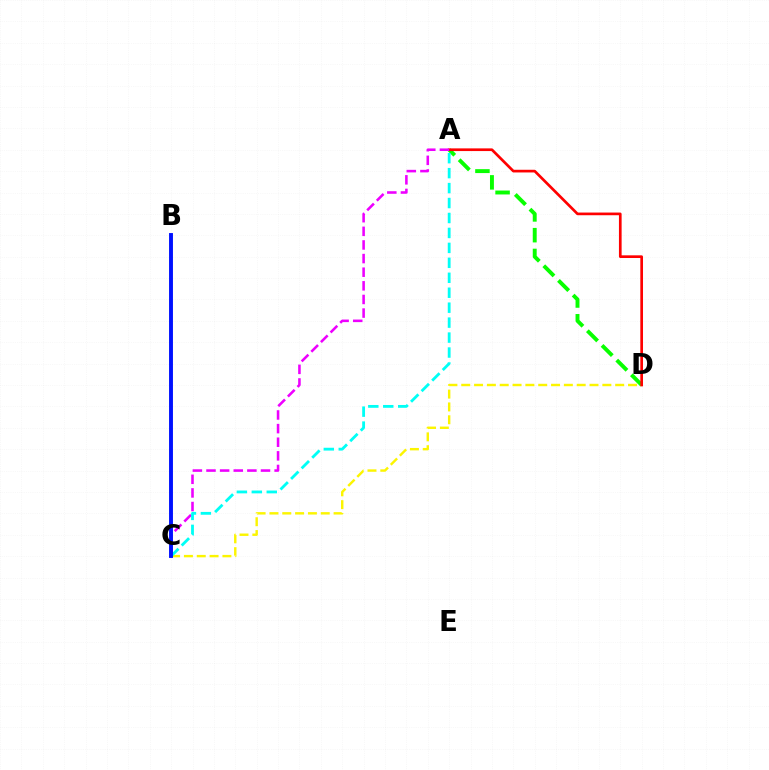{('A', 'D'): [{'color': '#08ff00', 'line_style': 'dashed', 'thickness': 2.82}, {'color': '#ff0000', 'line_style': 'solid', 'thickness': 1.93}], ('C', 'D'): [{'color': '#fcf500', 'line_style': 'dashed', 'thickness': 1.74}], ('A', 'C'): [{'color': '#ee00ff', 'line_style': 'dashed', 'thickness': 1.85}, {'color': '#00fff6', 'line_style': 'dashed', 'thickness': 2.03}], ('B', 'C'): [{'color': '#0010ff', 'line_style': 'solid', 'thickness': 2.81}]}